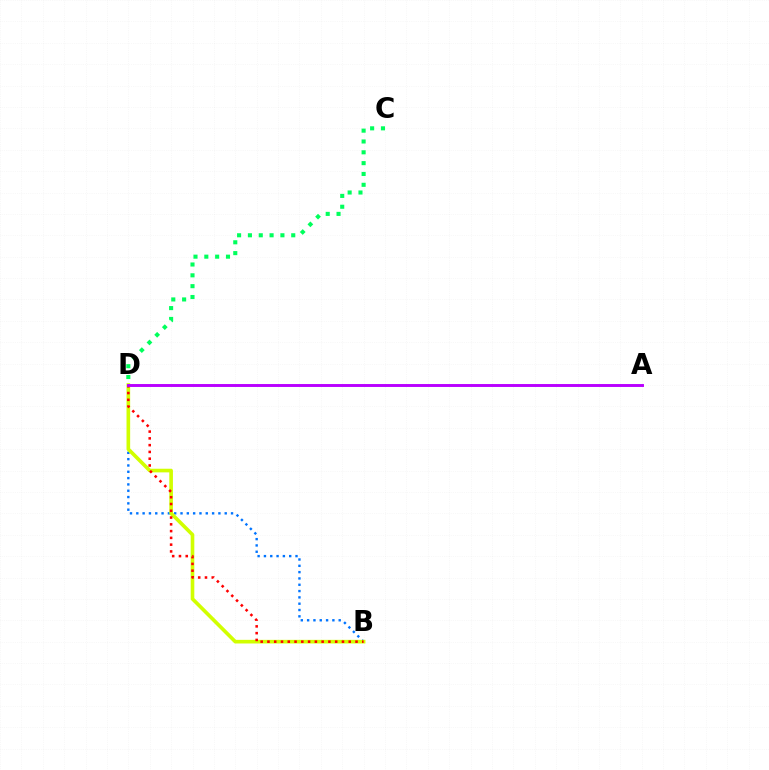{('B', 'D'): [{'color': '#0074ff', 'line_style': 'dotted', 'thickness': 1.72}, {'color': '#d1ff00', 'line_style': 'solid', 'thickness': 2.62}, {'color': '#ff0000', 'line_style': 'dotted', 'thickness': 1.84}], ('C', 'D'): [{'color': '#00ff5c', 'line_style': 'dotted', 'thickness': 2.94}], ('A', 'D'): [{'color': '#b900ff', 'line_style': 'solid', 'thickness': 2.1}]}